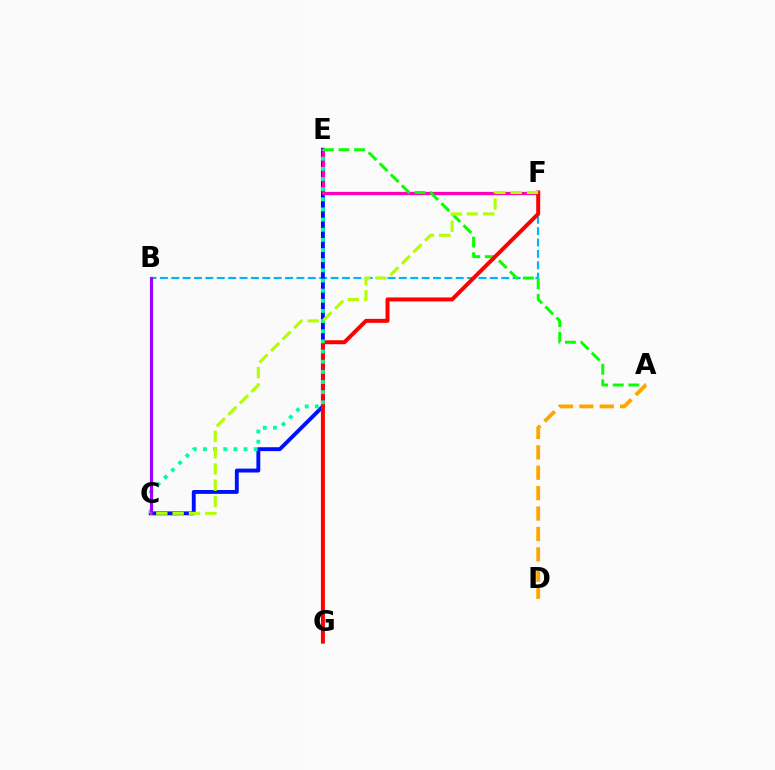{('B', 'F'): [{'color': '#00b5ff', 'line_style': 'dashed', 'thickness': 1.55}], ('C', 'E'): [{'color': '#0010ff', 'line_style': 'solid', 'thickness': 2.8}, {'color': '#00ff9d', 'line_style': 'dotted', 'thickness': 2.76}], ('E', 'F'): [{'color': '#ff00bd', 'line_style': 'solid', 'thickness': 2.35}], ('A', 'E'): [{'color': '#08ff00', 'line_style': 'dashed', 'thickness': 2.12}], ('A', 'D'): [{'color': '#ffa500', 'line_style': 'dashed', 'thickness': 2.77}], ('F', 'G'): [{'color': '#ff0000', 'line_style': 'solid', 'thickness': 2.85}], ('B', 'C'): [{'color': '#9b00ff', 'line_style': 'solid', 'thickness': 2.24}], ('C', 'F'): [{'color': '#b3ff00', 'line_style': 'dashed', 'thickness': 2.22}]}